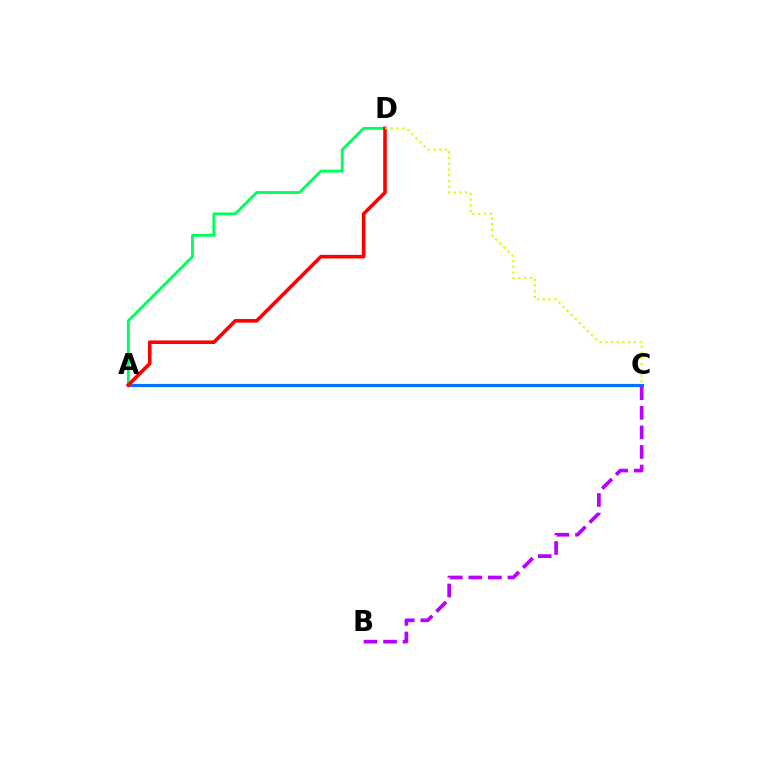{('A', 'C'): [{'color': '#0074ff', 'line_style': 'solid', 'thickness': 2.28}], ('A', 'D'): [{'color': '#00ff5c', 'line_style': 'solid', 'thickness': 2.07}, {'color': '#ff0000', 'line_style': 'solid', 'thickness': 2.58}], ('B', 'C'): [{'color': '#b900ff', 'line_style': 'dashed', 'thickness': 2.66}], ('C', 'D'): [{'color': '#d1ff00', 'line_style': 'dotted', 'thickness': 1.56}]}